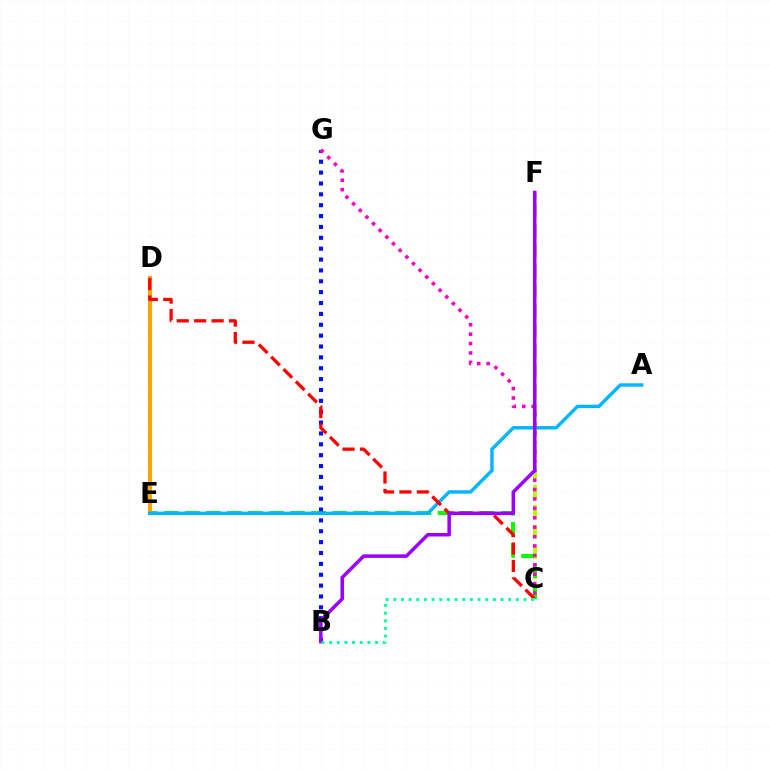{('C', 'F'): [{'color': '#b3ff00', 'line_style': 'dashed', 'thickness': 2.72}], ('C', 'E'): [{'color': '#08ff00', 'line_style': 'dashed', 'thickness': 2.86}], ('D', 'E'): [{'color': '#ffa500', 'line_style': 'solid', 'thickness': 2.92}], ('B', 'G'): [{'color': '#0010ff', 'line_style': 'dotted', 'thickness': 2.95}], ('C', 'G'): [{'color': '#ff00bd', 'line_style': 'dotted', 'thickness': 2.56}], ('A', 'E'): [{'color': '#00b5ff', 'line_style': 'solid', 'thickness': 2.44}], ('C', 'D'): [{'color': '#ff0000', 'line_style': 'dashed', 'thickness': 2.37}], ('B', 'F'): [{'color': '#9b00ff', 'line_style': 'solid', 'thickness': 2.54}], ('B', 'C'): [{'color': '#00ff9d', 'line_style': 'dotted', 'thickness': 2.08}]}